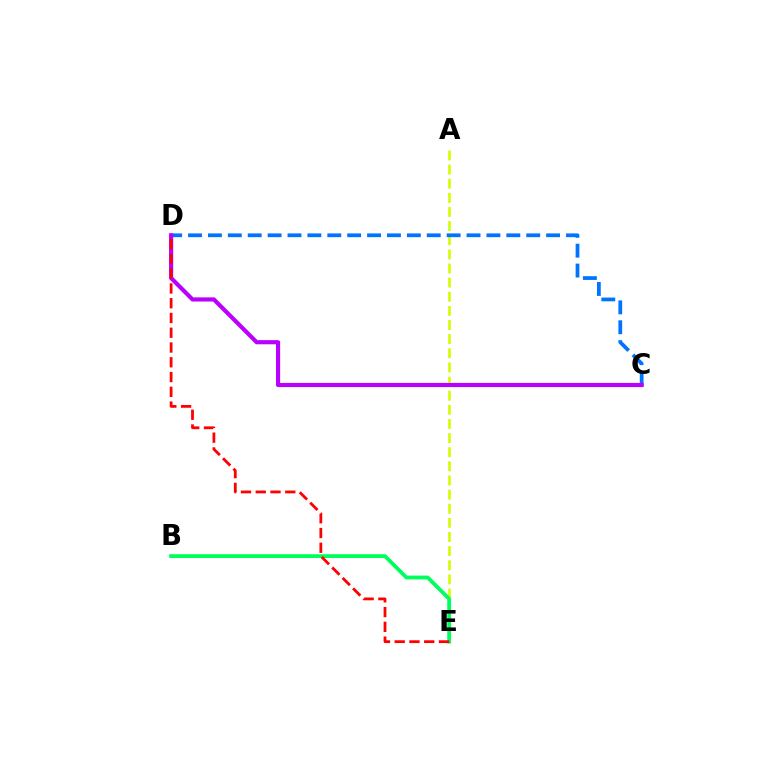{('A', 'E'): [{'color': '#d1ff00', 'line_style': 'dashed', 'thickness': 1.92}], ('B', 'E'): [{'color': '#00ff5c', 'line_style': 'solid', 'thickness': 2.75}], ('C', 'D'): [{'color': '#0074ff', 'line_style': 'dashed', 'thickness': 2.7}, {'color': '#b900ff', 'line_style': 'solid', 'thickness': 2.99}], ('D', 'E'): [{'color': '#ff0000', 'line_style': 'dashed', 'thickness': 2.01}]}